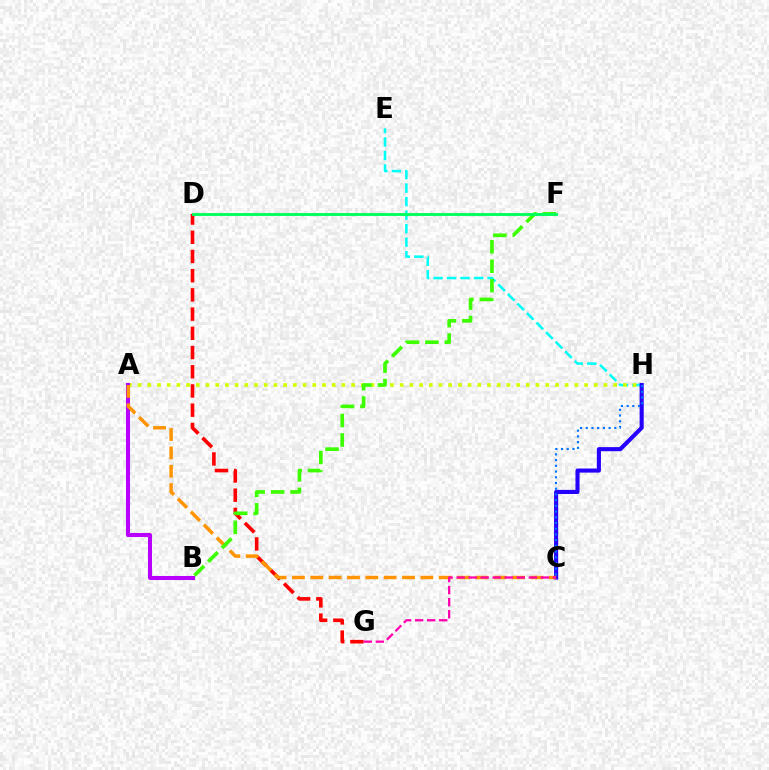{('E', 'H'): [{'color': '#00fff6', 'line_style': 'dashed', 'thickness': 1.84}], ('C', 'H'): [{'color': '#2500ff', 'line_style': 'solid', 'thickness': 2.95}, {'color': '#0074ff', 'line_style': 'dotted', 'thickness': 1.55}], ('A', 'H'): [{'color': '#d1ff00', 'line_style': 'dotted', 'thickness': 2.64}], ('A', 'B'): [{'color': '#b900ff', 'line_style': 'solid', 'thickness': 2.91}], ('D', 'G'): [{'color': '#ff0000', 'line_style': 'dashed', 'thickness': 2.61}], ('A', 'C'): [{'color': '#ff9400', 'line_style': 'dashed', 'thickness': 2.49}], ('C', 'G'): [{'color': '#ff00ac', 'line_style': 'dashed', 'thickness': 1.64}], ('B', 'F'): [{'color': '#3dff00', 'line_style': 'dashed', 'thickness': 2.64}], ('D', 'F'): [{'color': '#00ff5c', 'line_style': 'solid', 'thickness': 2.08}]}